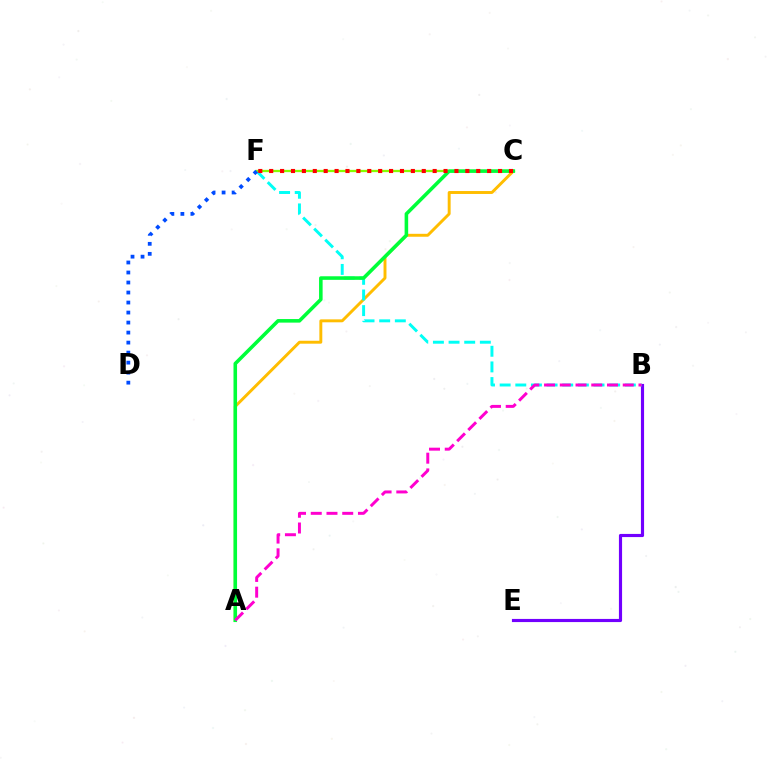{('B', 'E'): [{'color': '#7200ff', 'line_style': 'solid', 'thickness': 2.27}], ('A', 'C'): [{'color': '#ffbd00', 'line_style': 'solid', 'thickness': 2.11}, {'color': '#00ff39', 'line_style': 'solid', 'thickness': 2.57}], ('B', 'F'): [{'color': '#00fff6', 'line_style': 'dashed', 'thickness': 2.13}], ('C', 'F'): [{'color': '#84ff00', 'line_style': 'solid', 'thickness': 1.65}, {'color': '#ff0000', 'line_style': 'dotted', 'thickness': 2.96}], ('D', 'F'): [{'color': '#004bff', 'line_style': 'dotted', 'thickness': 2.72}], ('A', 'B'): [{'color': '#ff00cf', 'line_style': 'dashed', 'thickness': 2.14}]}